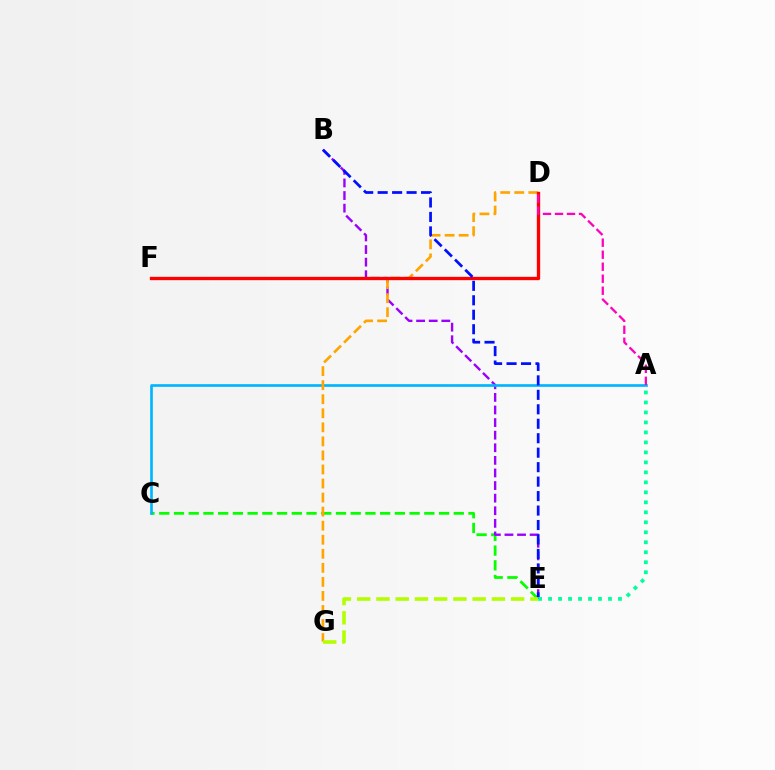{('C', 'E'): [{'color': '#08ff00', 'line_style': 'dashed', 'thickness': 2.0}], ('B', 'E'): [{'color': '#9b00ff', 'line_style': 'dashed', 'thickness': 1.71}, {'color': '#0010ff', 'line_style': 'dashed', 'thickness': 1.97}], ('A', 'C'): [{'color': '#00b5ff', 'line_style': 'solid', 'thickness': 1.92}], ('D', 'G'): [{'color': '#ffa500', 'line_style': 'dashed', 'thickness': 1.91}], ('D', 'F'): [{'color': '#ff0000', 'line_style': 'solid', 'thickness': 2.4}], ('E', 'G'): [{'color': '#b3ff00', 'line_style': 'dashed', 'thickness': 2.61}], ('A', 'D'): [{'color': '#ff00bd', 'line_style': 'dashed', 'thickness': 1.63}], ('A', 'E'): [{'color': '#00ff9d', 'line_style': 'dotted', 'thickness': 2.71}]}